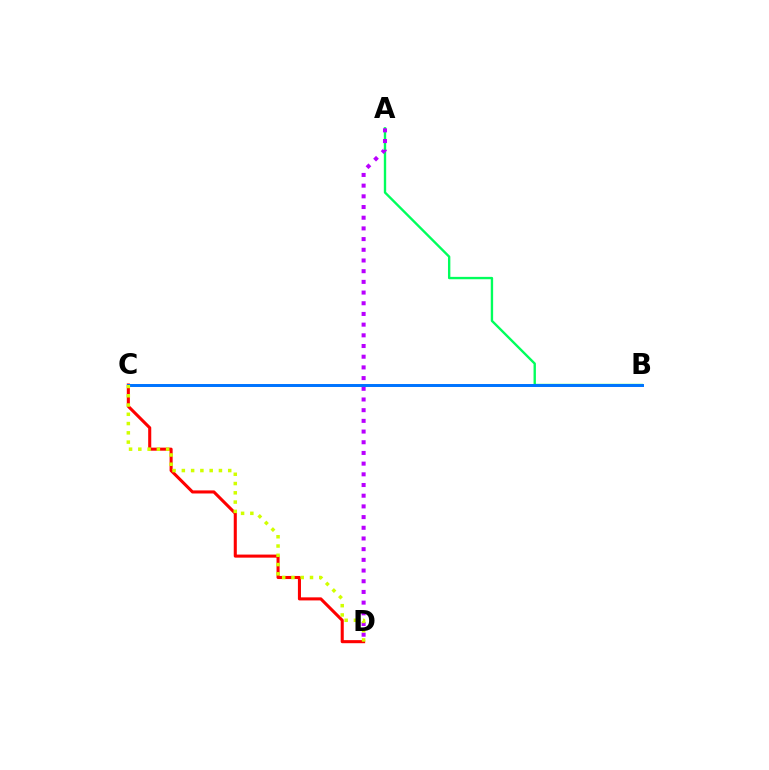{('C', 'D'): [{'color': '#ff0000', 'line_style': 'solid', 'thickness': 2.21}, {'color': '#d1ff00', 'line_style': 'dotted', 'thickness': 2.52}], ('A', 'B'): [{'color': '#00ff5c', 'line_style': 'solid', 'thickness': 1.71}], ('A', 'D'): [{'color': '#b900ff', 'line_style': 'dotted', 'thickness': 2.9}], ('B', 'C'): [{'color': '#0074ff', 'line_style': 'solid', 'thickness': 2.14}]}